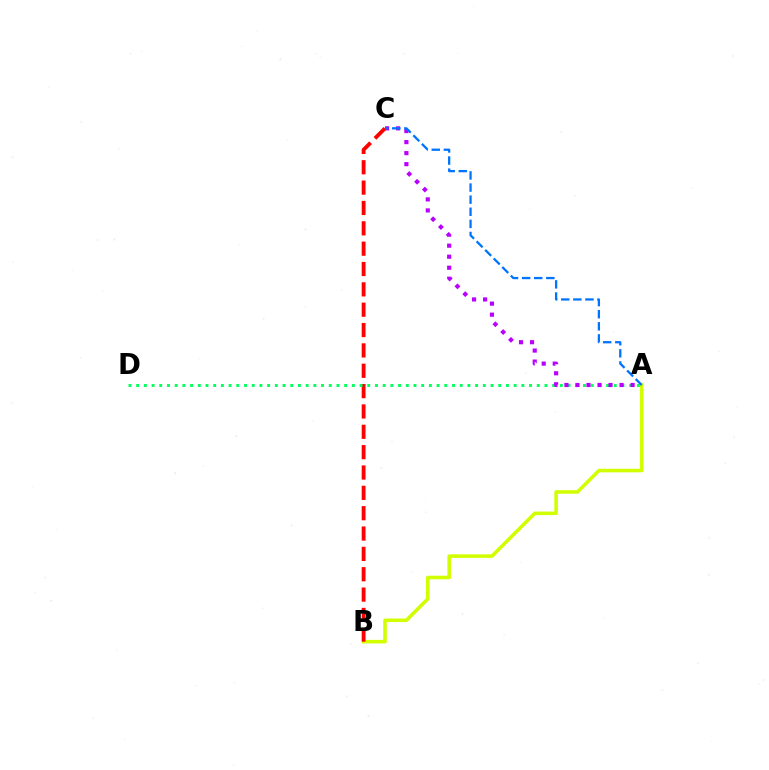{('A', 'B'): [{'color': '#d1ff00', 'line_style': 'solid', 'thickness': 2.57}], ('B', 'C'): [{'color': '#ff0000', 'line_style': 'dashed', 'thickness': 2.76}], ('A', 'D'): [{'color': '#00ff5c', 'line_style': 'dotted', 'thickness': 2.09}], ('A', 'C'): [{'color': '#b900ff', 'line_style': 'dotted', 'thickness': 3.0}, {'color': '#0074ff', 'line_style': 'dashed', 'thickness': 1.64}]}